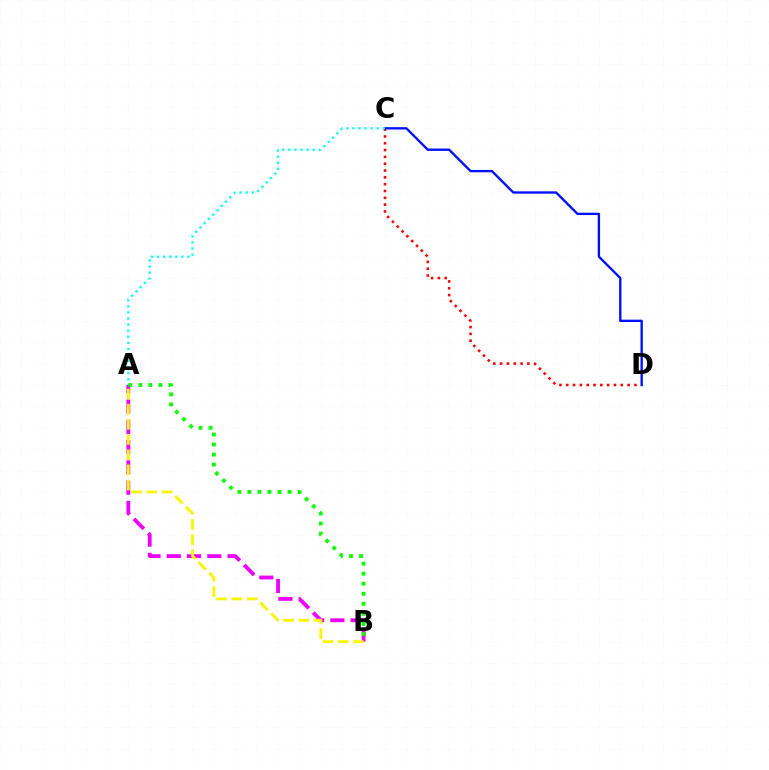{('A', 'B'): [{'color': '#ee00ff', 'line_style': 'dashed', 'thickness': 2.75}, {'color': '#fcf500', 'line_style': 'dashed', 'thickness': 2.06}, {'color': '#08ff00', 'line_style': 'dotted', 'thickness': 2.73}], ('C', 'D'): [{'color': '#ff0000', 'line_style': 'dotted', 'thickness': 1.85}, {'color': '#0010ff', 'line_style': 'solid', 'thickness': 1.69}], ('A', 'C'): [{'color': '#00fff6', 'line_style': 'dotted', 'thickness': 1.65}]}